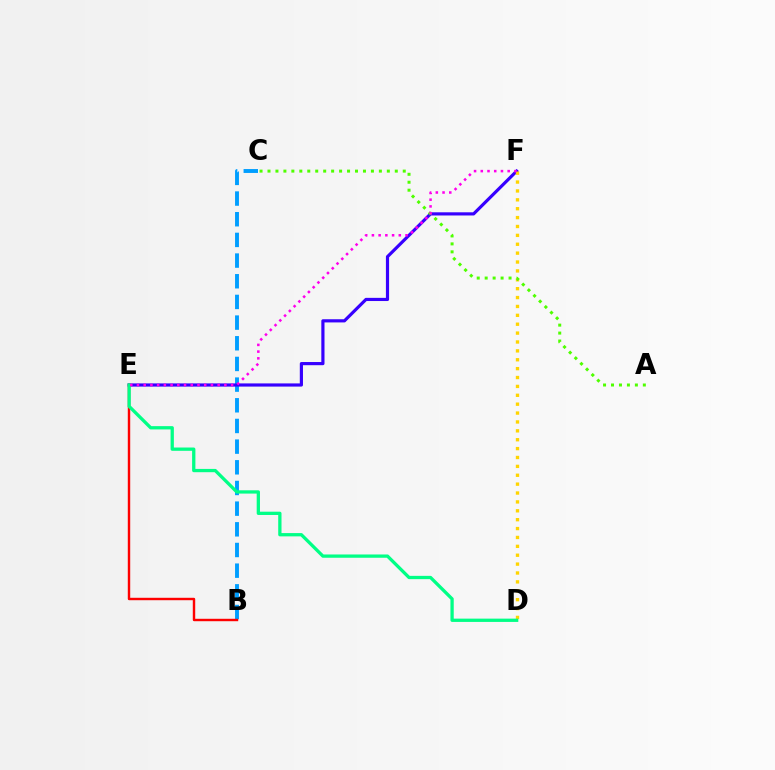{('B', 'C'): [{'color': '#009eff', 'line_style': 'dashed', 'thickness': 2.81}], ('E', 'F'): [{'color': '#3700ff', 'line_style': 'solid', 'thickness': 2.29}, {'color': '#ff00ed', 'line_style': 'dotted', 'thickness': 1.83}], ('D', 'F'): [{'color': '#ffd500', 'line_style': 'dotted', 'thickness': 2.41}], ('A', 'C'): [{'color': '#4fff00', 'line_style': 'dotted', 'thickness': 2.16}], ('B', 'E'): [{'color': '#ff0000', 'line_style': 'solid', 'thickness': 1.75}], ('D', 'E'): [{'color': '#00ff86', 'line_style': 'solid', 'thickness': 2.37}]}